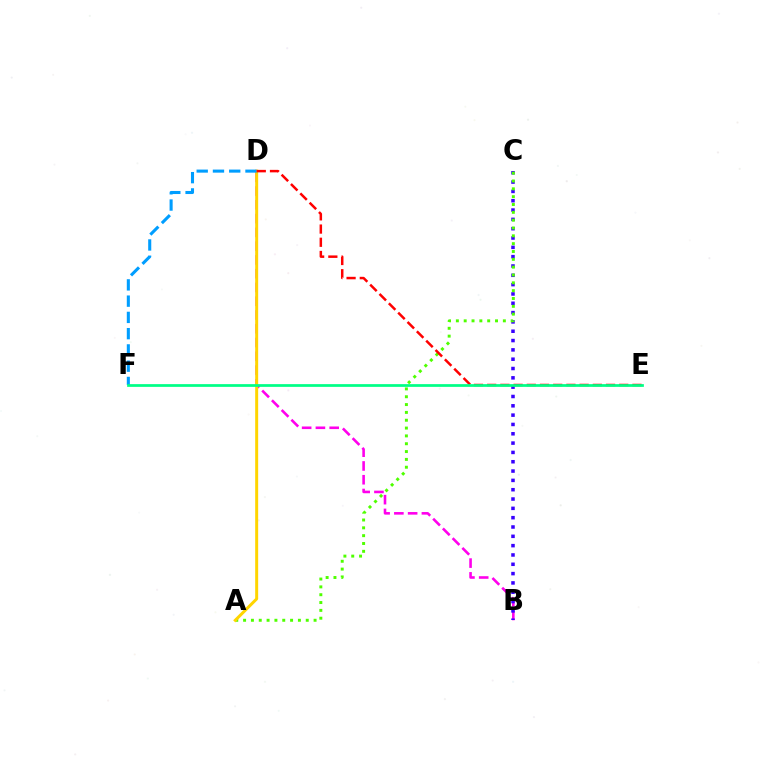{('B', 'D'): [{'color': '#ff00ed', 'line_style': 'dashed', 'thickness': 1.87}], ('B', 'C'): [{'color': '#3700ff', 'line_style': 'dotted', 'thickness': 2.53}], ('A', 'C'): [{'color': '#4fff00', 'line_style': 'dotted', 'thickness': 2.13}], ('A', 'D'): [{'color': '#ffd500', 'line_style': 'solid', 'thickness': 2.15}], ('D', 'F'): [{'color': '#009eff', 'line_style': 'dashed', 'thickness': 2.21}], ('D', 'E'): [{'color': '#ff0000', 'line_style': 'dashed', 'thickness': 1.79}], ('E', 'F'): [{'color': '#00ff86', 'line_style': 'solid', 'thickness': 1.97}]}